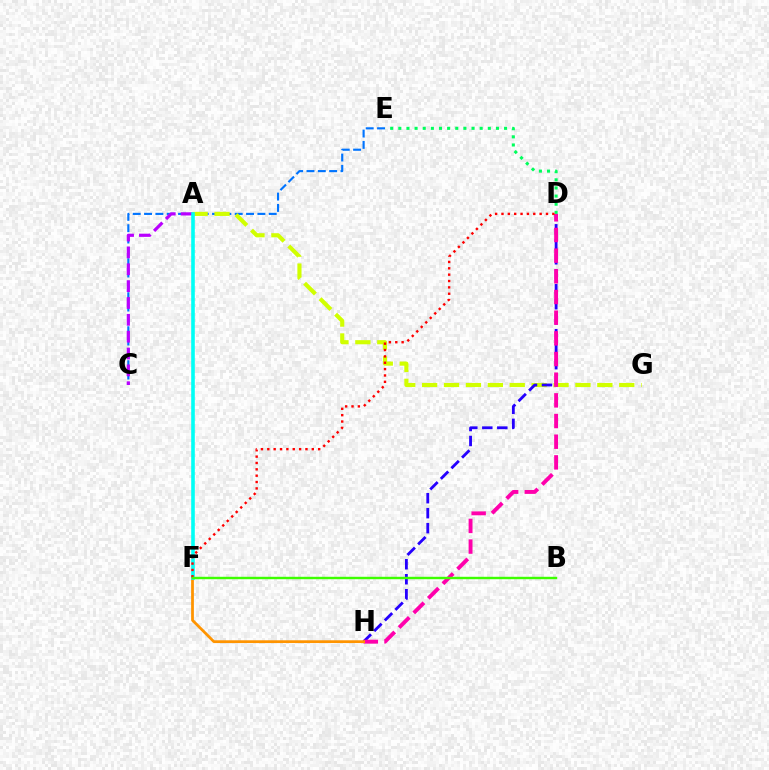{('C', 'E'): [{'color': '#0074ff', 'line_style': 'dashed', 'thickness': 1.54}], ('A', 'G'): [{'color': '#d1ff00', 'line_style': 'dashed', 'thickness': 2.98}], ('D', 'H'): [{'color': '#2500ff', 'line_style': 'dashed', 'thickness': 2.04}, {'color': '#ff00ac', 'line_style': 'dashed', 'thickness': 2.81}], ('D', 'E'): [{'color': '#00ff5c', 'line_style': 'dotted', 'thickness': 2.21}], ('A', 'C'): [{'color': '#b900ff', 'line_style': 'dashed', 'thickness': 2.29}], ('F', 'H'): [{'color': '#ff9400', 'line_style': 'solid', 'thickness': 1.99}], ('A', 'F'): [{'color': '#00fff6', 'line_style': 'solid', 'thickness': 2.59}], ('D', 'F'): [{'color': '#ff0000', 'line_style': 'dotted', 'thickness': 1.73}], ('B', 'F'): [{'color': '#3dff00', 'line_style': 'solid', 'thickness': 1.74}]}